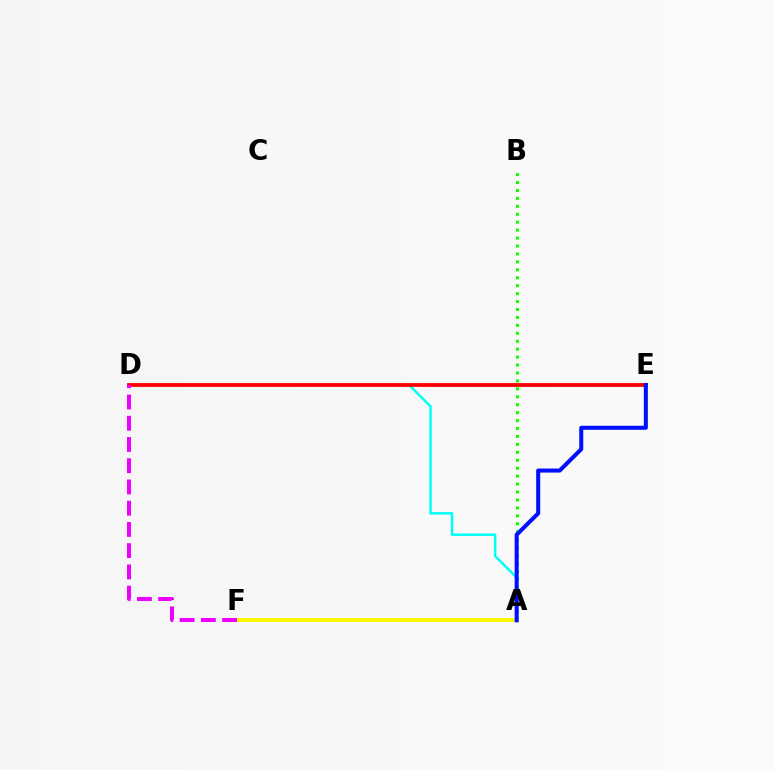{('A', 'B'): [{'color': '#08ff00', 'line_style': 'dotted', 'thickness': 2.16}], ('A', 'F'): [{'color': '#fcf500', 'line_style': 'solid', 'thickness': 2.84}], ('A', 'D'): [{'color': '#00fff6', 'line_style': 'solid', 'thickness': 1.78}], ('D', 'E'): [{'color': '#ff0000', 'line_style': 'solid', 'thickness': 2.74}], ('D', 'F'): [{'color': '#ee00ff', 'line_style': 'dashed', 'thickness': 2.89}], ('A', 'E'): [{'color': '#0010ff', 'line_style': 'solid', 'thickness': 2.91}]}